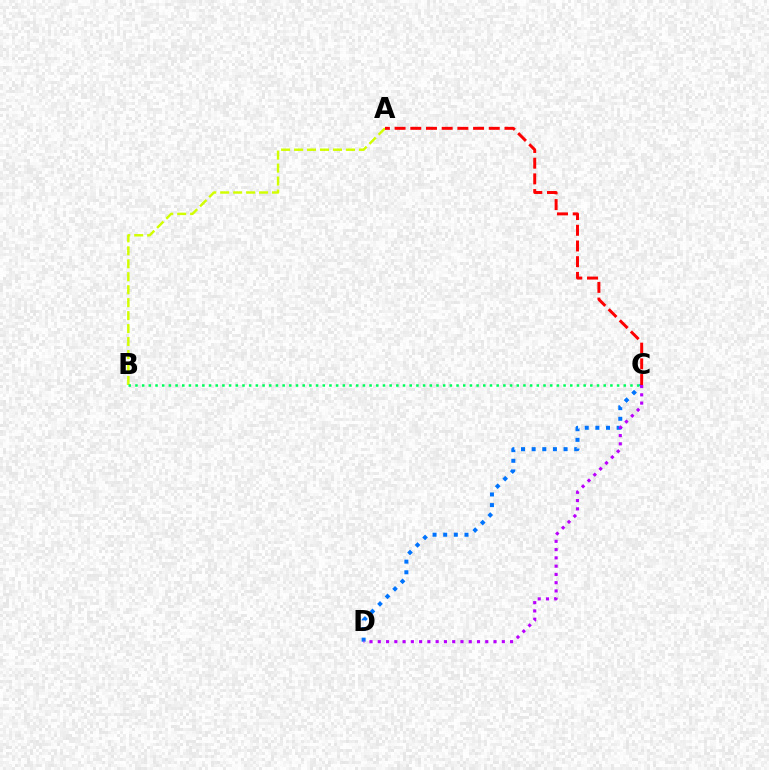{('A', 'B'): [{'color': '#d1ff00', 'line_style': 'dashed', 'thickness': 1.76}], ('C', 'D'): [{'color': '#0074ff', 'line_style': 'dotted', 'thickness': 2.89}, {'color': '#b900ff', 'line_style': 'dotted', 'thickness': 2.25}], ('B', 'C'): [{'color': '#00ff5c', 'line_style': 'dotted', 'thickness': 1.82}], ('A', 'C'): [{'color': '#ff0000', 'line_style': 'dashed', 'thickness': 2.13}]}